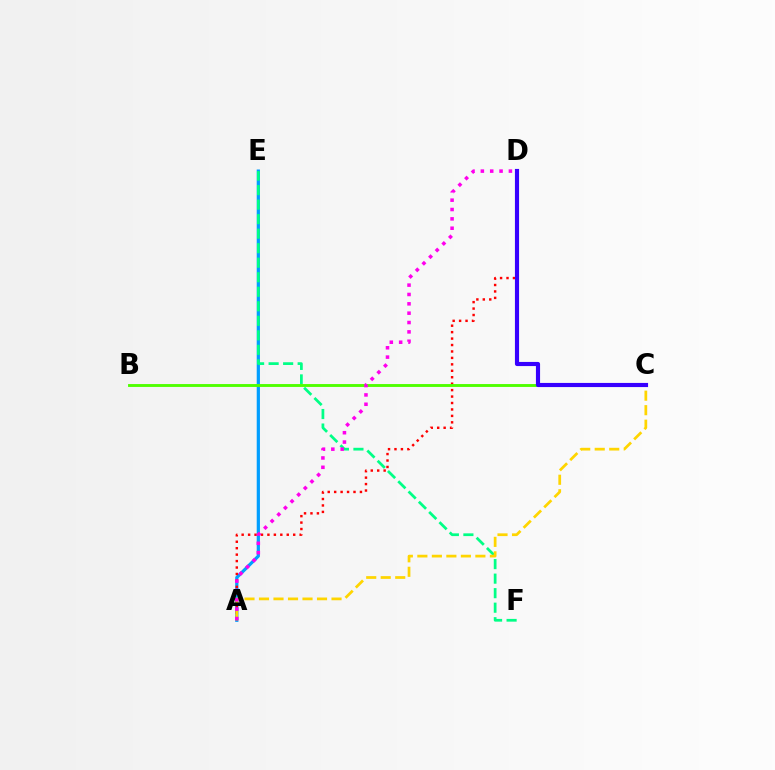{('A', 'E'): [{'color': '#009eff', 'line_style': 'solid', 'thickness': 2.32}], ('A', 'D'): [{'color': '#ff0000', 'line_style': 'dotted', 'thickness': 1.75}, {'color': '#ff00ed', 'line_style': 'dotted', 'thickness': 2.54}], ('E', 'F'): [{'color': '#00ff86', 'line_style': 'dashed', 'thickness': 1.97}], ('B', 'C'): [{'color': '#4fff00', 'line_style': 'solid', 'thickness': 2.07}], ('A', 'C'): [{'color': '#ffd500', 'line_style': 'dashed', 'thickness': 1.97}], ('C', 'D'): [{'color': '#3700ff', 'line_style': 'solid', 'thickness': 2.98}]}